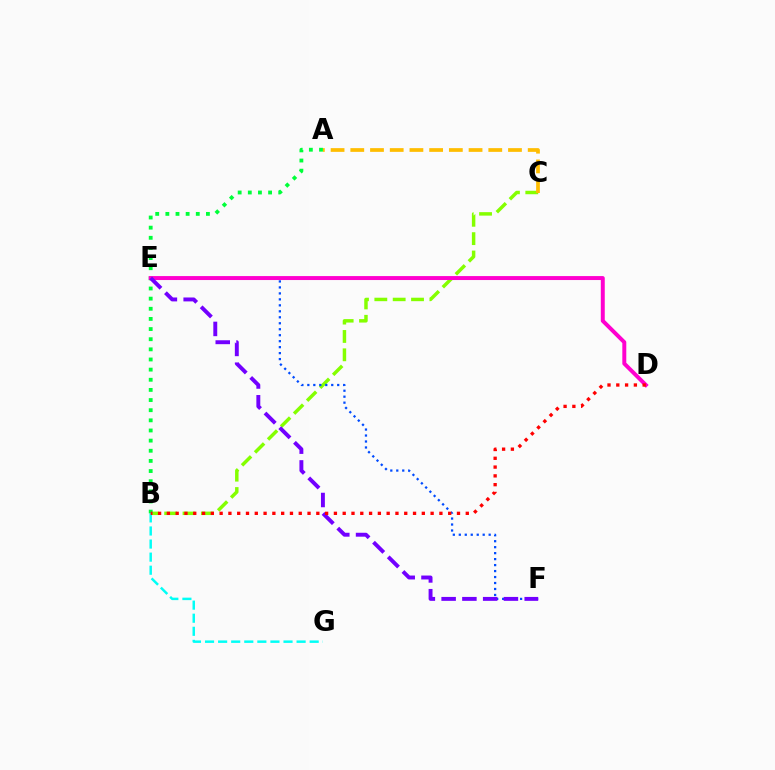{('B', 'C'): [{'color': '#84ff00', 'line_style': 'dashed', 'thickness': 2.49}], ('B', 'G'): [{'color': '#00fff6', 'line_style': 'dashed', 'thickness': 1.78}], ('A', 'C'): [{'color': '#ffbd00', 'line_style': 'dashed', 'thickness': 2.68}], ('E', 'F'): [{'color': '#004bff', 'line_style': 'dotted', 'thickness': 1.62}, {'color': '#7200ff', 'line_style': 'dashed', 'thickness': 2.82}], ('A', 'B'): [{'color': '#00ff39', 'line_style': 'dotted', 'thickness': 2.76}], ('D', 'E'): [{'color': '#ff00cf', 'line_style': 'solid', 'thickness': 2.85}], ('B', 'D'): [{'color': '#ff0000', 'line_style': 'dotted', 'thickness': 2.39}]}